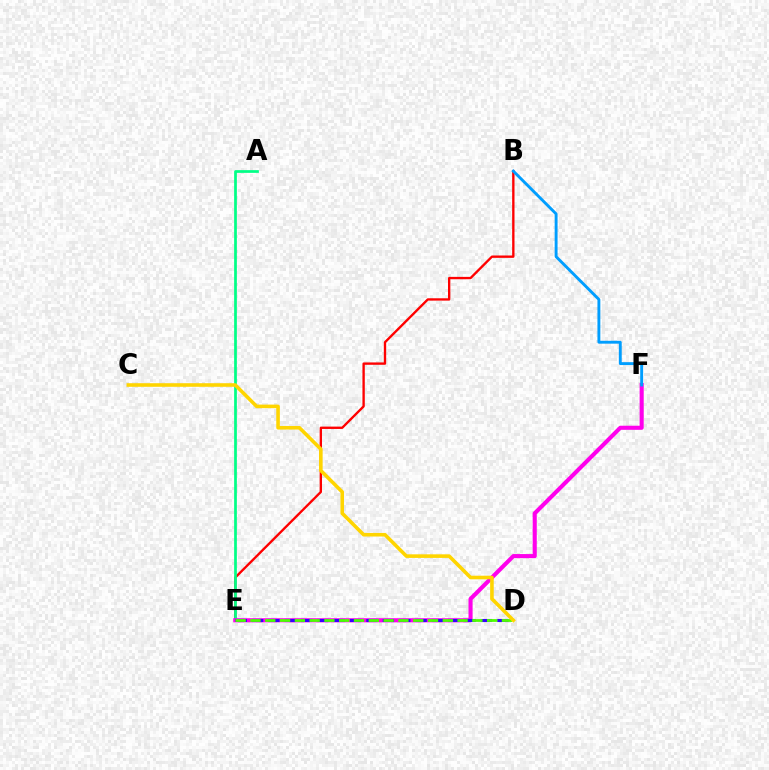{('B', 'E'): [{'color': '#ff0000', 'line_style': 'solid', 'thickness': 1.69}], ('A', 'E'): [{'color': '#00ff86', 'line_style': 'solid', 'thickness': 1.96}], ('E', 'F'): [{'color': '#ff00ed', 'line_style': 'solid', 'thickness': 2.95}], ('D', 'E'): [{'color': '#3700ff', 'line_style': 'dashed', 'thickness': 2.22}, {'color': '#4fff00', 'line_style': 'dashed', 'thickness': 2.01}], ('C', 'D'): [{'color': '#ffd500', 'line_style': 'solid', 'thickness': 2.58}], ('B', 'F'): [{'color': '#009eff', 'line_style': 'solid', 'thickness': 2.08}]}